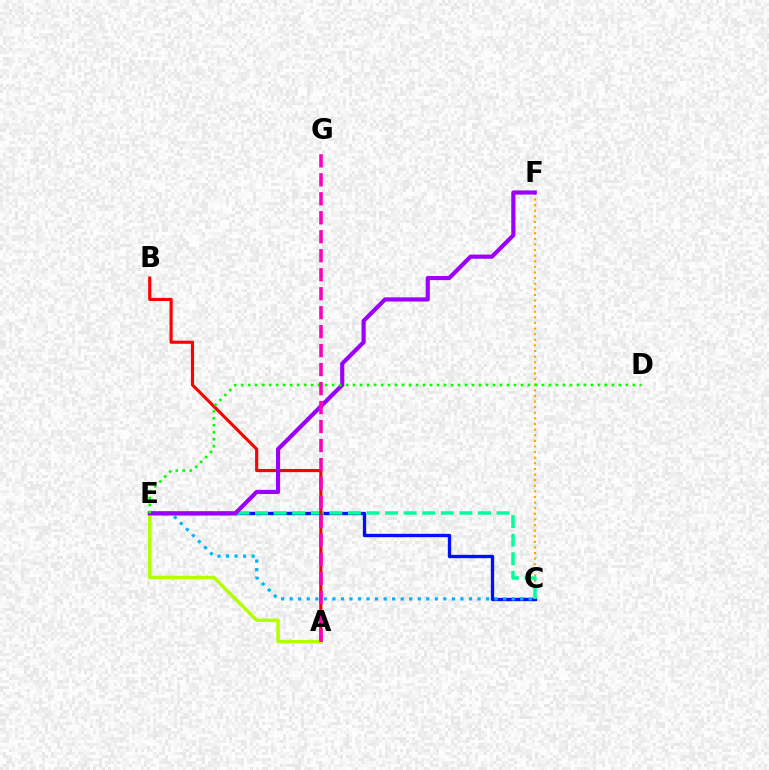{('C', 'F'): [{'color': '#ffa500', 'line_style': 'dotted', 'thickness': 1.52}], ('C', 'E'): [{'color': '#0010ff', 'line_style': 'solid', 'thickness': 2.41}, {'color': '#00ff9d', 'line_style': 'dashed', 'thickness': 2.52}, {'color': '#00b5ff', 'line_style': 'dotted', 'thickness': 2.32}], ('A', 'B'): [{'color': '#ff0000', 'line_style': 'solid', 'thickness': 2.26}], ('A', 'E'): [{'color': '#b3ff00', 'line_style': 'solid', 'thickness': 2.49}], ('E', 'F'): [{'color': '#9b00ff', 'line_style': 'solid', 'thickness': 2.99}], ('D', 'E'): [{'color': '#08ff00', 'line_style': 'dotted', 'thickness': 1.9}], ('A', 'G'): [{'color': '#ff00bd', 'line_style': 'dashed', 'thickness': 2.58}]}